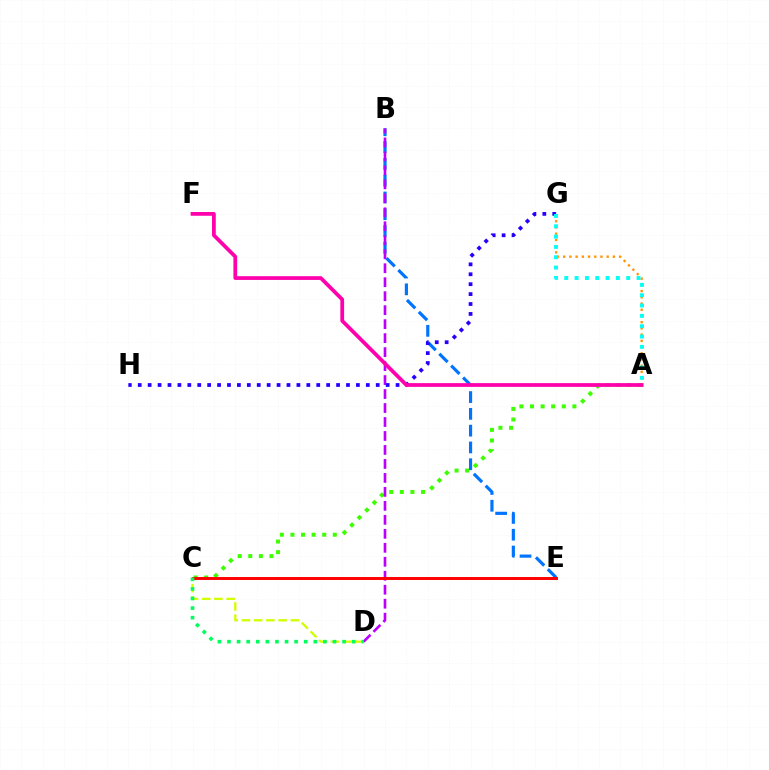{('B', 'E'): [{'color': '#0074ff', 'line_style': 'dashed', 'thickness': 2.28}], ('A', 'C'): [{'color': '#3dff00', 'line_style': 'dotted', 'thickness': 2.88}], ('C', 'D'): [{'color': '#d1ff00', 'line_style': 'dashed', 'thickness': 1.66}, {'color': '#00ff5c', 'line_style': 'dotted', 'thickness': 2.61}], ('B', 'D'): [{'color': '#b900ff', 'line_style': 'dashed', 'thickness': 1.9}], ('G', 'H'): [{'color': '#2500ff', 'line_style': 'dotted', 'thickness': 2.69}], ('A', 'G'): [{'color': '#ff9400', 'line_style': 'dotted', 'thickness': 1.69}, {'color': '#00fff6', 'line_style': 'dotted', 'thickness': 2.81}], ('C', 'E'): [{'color': '#ff0000', 'line_style': 'solid', 'thickness': 2.11}], ('A', 'F'): [{'color': '#ff00ac', 'line_style': 'solid', 'thickness': 2.69}]}